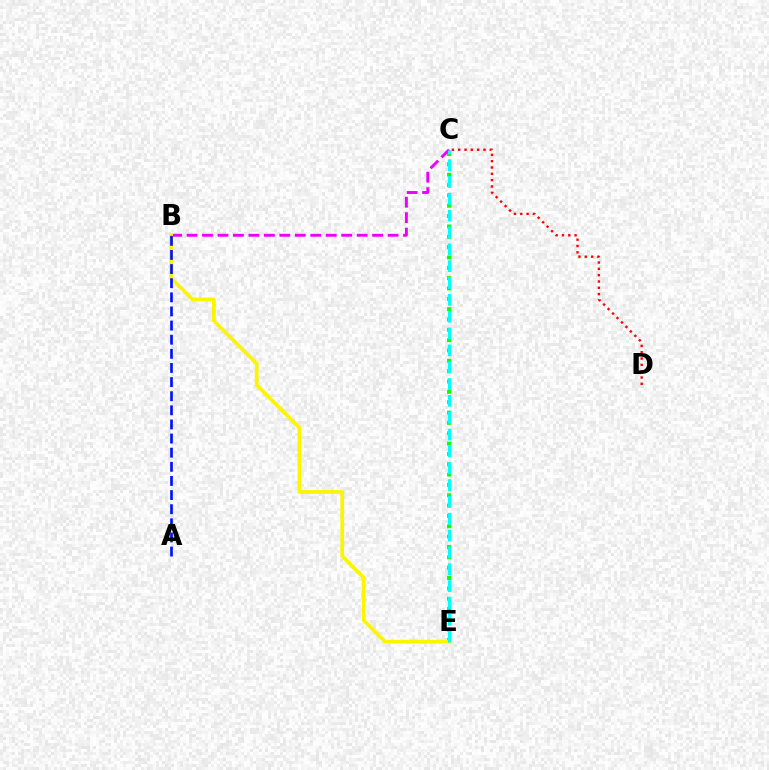{('C', 'E'): [{'color': '#08ff00', 'line_style': 'dotted', 'thickness': 2.81}, {'color': '#00fff6', 'line_style': 'dashed', 'thickness': 2.29}], ('B', 'C'): [{'color': '#ee00ff', 'line_style': 'dashed', 'thickness': 2.1}], ('B', 'E'): [{'color': '#fcf500', 'line_style': 'solid', 'thickness': 2.68}], ('A', 'B'): [{'color': '#0010ff', 'line_style': 'dashed', 'thickness': 1.92}], ('C', 'D'): [{'color': '#ff0000', 'line_style': 'dotted', 'thickness': 1.72}]}